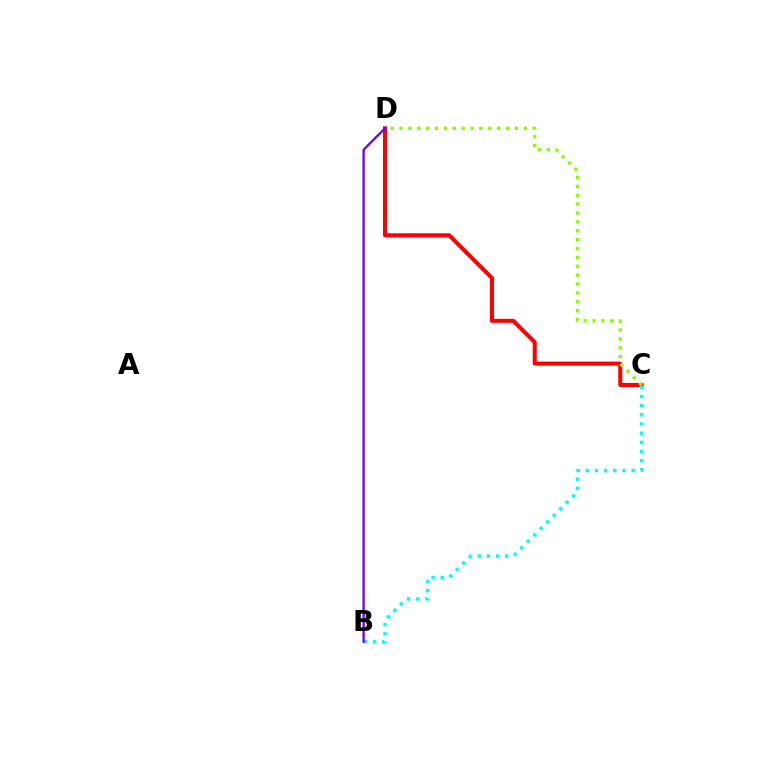{('C', 'D'): [{'color': '#ff0000', 'line_style': 'solid', 'thickness': 2.9}, {'color': '#84ff00', 'line_style': 'dotted', 'thickness': 2.41}], ('B', 'C'): [{'color': '#00fff6', 'line_style': 'dotted', 'thickness': 2.49}], ('B', 'D'): [{'color': '#7200ff', 'line_style': 'solid', 'thickness': 1.68}]}